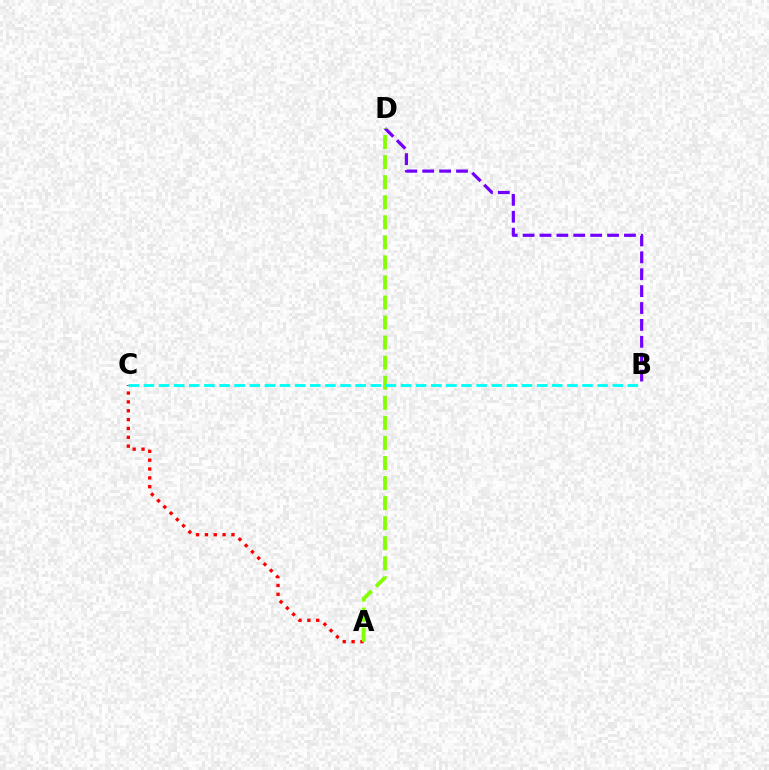{('A', 'C'): [{'color': '#ff0000', 'line_style': 'dotted', 'thickness': 2.4}], ('B', 'D'): [{'color': '#7200ff', 'line_style': 'dashed', 'thickness': 2.29}], ('A', 'D'): [{'color': '#84ff00', 'line_style': 'dashed', 'thickness': 2.72}], ('B', 'C'): [{'color': '#00fff6', 'line_style': 'dashed', 'thickness': 2.05}]}